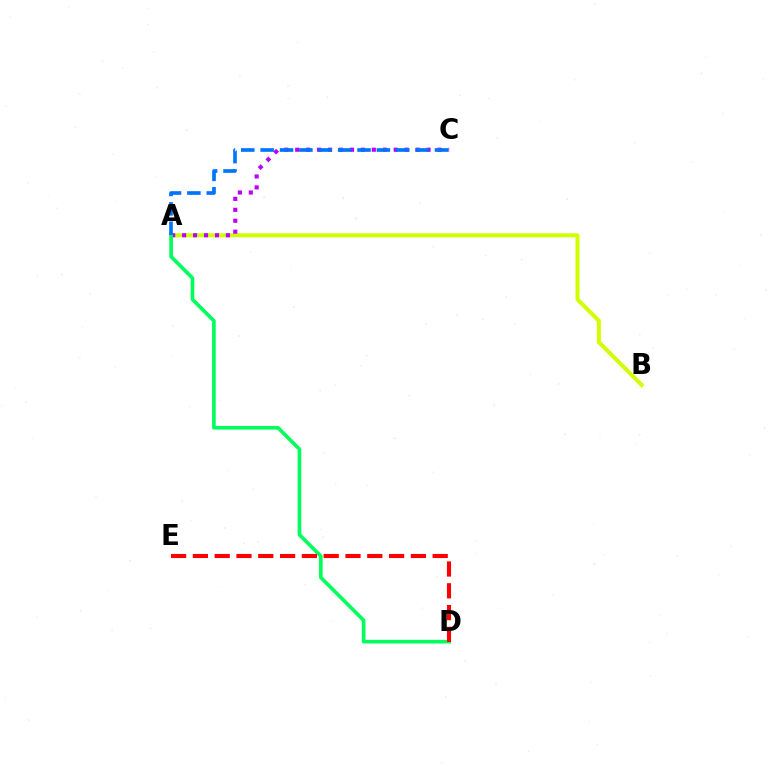{('A', 'B'): [{'color': '#d1ff00', 'line_style': 'solid', 'thickness': 2.88}], ('A', 'C'): [{'color': '#b900ff', 'line_style': 'dotted', 'thickness': 2.97}, {'color': '#0074ff', 'line_style': 'dashed', 'thickness': 2.63}], ('A', 'D'): [{'color': '#00ff5c', 'line_style': 'solid', 'thickness': 2.62}], ('D', 'E'): [{'color': '#ff0000', 'line_style': 'dashed', 'thickness': 2.96}]}